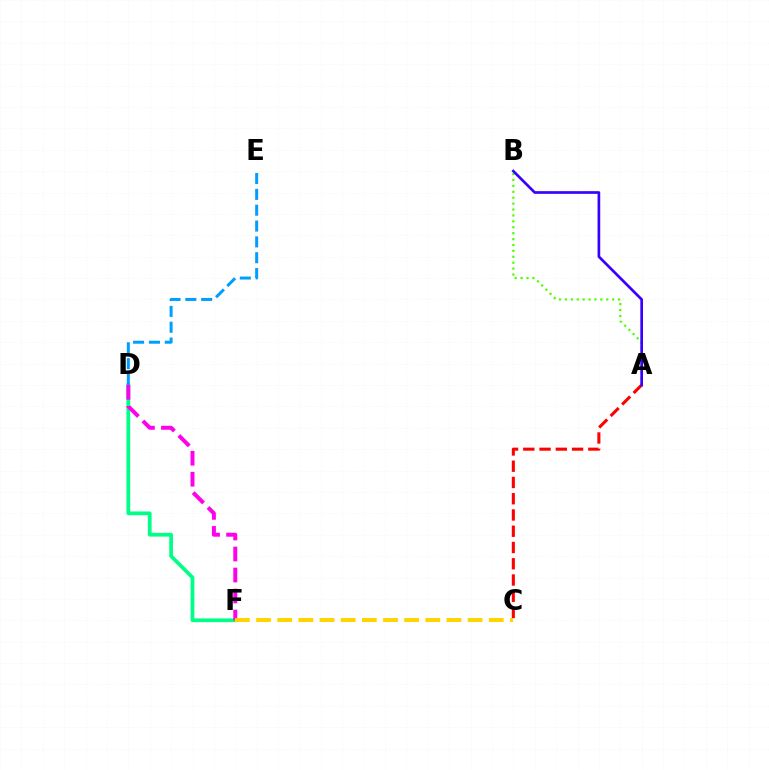{('D', 'F'): [{'color': '#00ff86', 'line_style': 'solid', 'thickness': 2.69}, {'color': '#ff00ed', 'line_style': 'dashed', 'thickness': 2.85}], ('A', 'C'): [{'color': '#ff0000', 'line_style': 'dashed', 'thickness': 2.21}], ('D', 'E'): [{'color': '#009eff', 'line_style': 'dashed', 'thickness': 2.15}], ('A', 'B'): [{'color': '#4fff00', 'line_style': 'dotted', 'thickness': 1.6}, {'color': '#3700ff', 'line_style': 'solid', 'thickness': 1.93}], ('C', 'F'): [{'color': '#ffd500', 'line_style': 'dashed', 'thickness': 2.87}]}